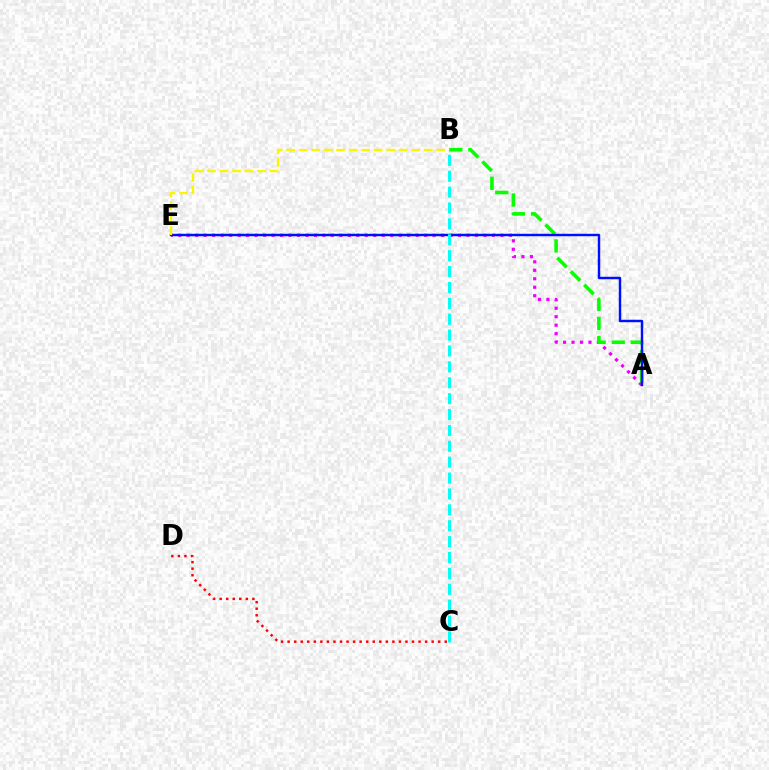{('C', 'D'): [{'color': '#ff0000', 'line_style': 'dotted', 'thickness': 1.78}], ('A', 'E'): [{'color': '#ee00ff', 'line_style': 'dotted', 'thickness': 2.3}, {'color': '#0010ff', 'line_style': 'solid', 'thickness': 1.76}], ('A', 'B'): [{'color': '#08ff00', 'line_style': 'dashed', 'thickness': 2.59}], ('B', 'E'): [{'color': '#fcf500', 'line_style': 'dashed', 'thickness': 1.7}], ('B', 'C'): [{'color': '#00fff6', 'line_style': 'dashed', 'thickness': 2.16}]}